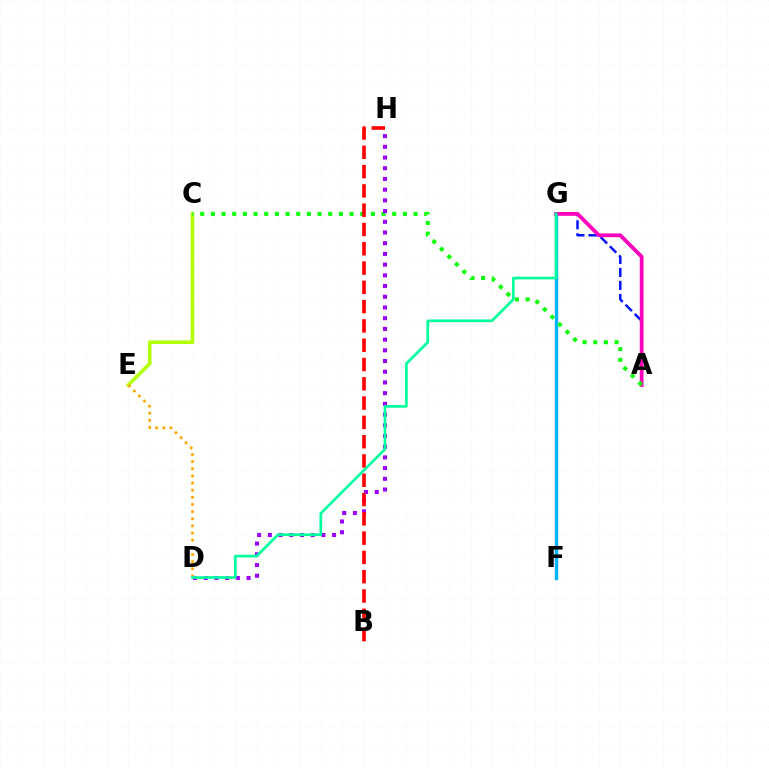{('A', 'G'): [{'color': '#0010ff', 'line_style': 'dashed', 'thickness': 1.76}, {'color': '#ff00bd', 'line_style': 'solid', 'thickness': 2.72}], ('F', 'G'): [{'color': '#00b5ff', 'line_style': 'solid', 'thickness': 2.45}], ('C', 'E'): [{'color': '#b3ff00', 'line_style': 'solid', 'thickness': 2.56}], ('A', 'C'): [{'color': '#08ff00', 'line_style': 'dotted', 'thickness': 2.9}], ('D', 'H'): [{'color': '#9b00ff', 'line_style': 'dotted', 'thickness': 2.91}], ('B', 'H'): [{'color': '#ff0000', 'line_style': 'dashed', 'thickness': 2.62}], ('D', 'E'): [{'color': '#ffa500', 'line_style': 'dotted', 'thickness': 1.94}], ('D', 'G'): [{'color': '#00ff9d', 'line_style': 'solid', 'thickness': 1.95}]}